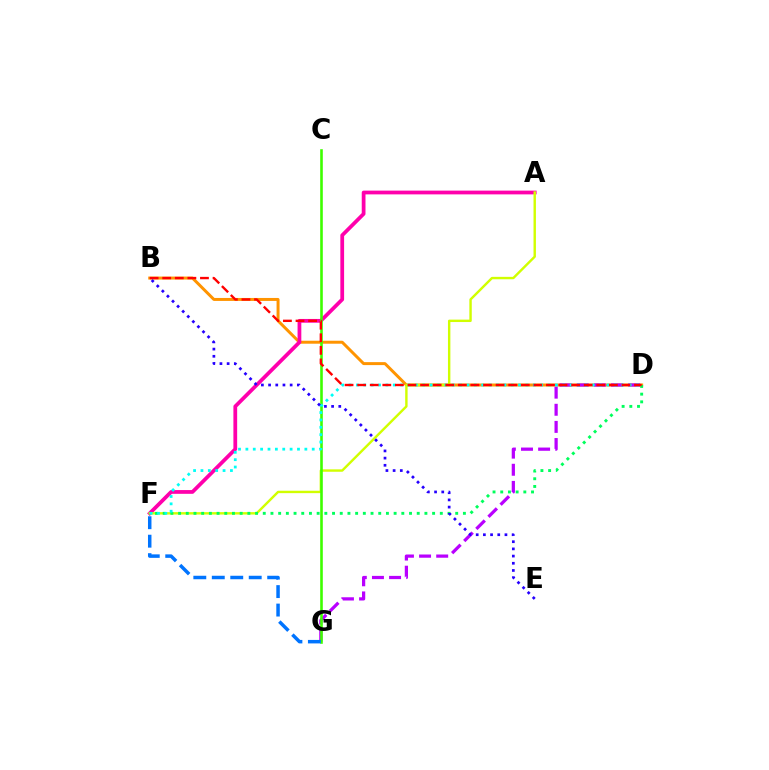{('B', 'D'): [{'color': '#ff9400', 'line_style': 'solid', 'thickness': 2.14}, {'color': '#ff0000', 'line_style': 'dashed', 'thickness': 1.71}], ('A', 'F'): [{'color': '#ff00ac', 'line_style': 'solid', 'thickness': 2.7}, {'color': '#d1ff00', 'line_style': 'solid', 'thickness': 1.74}], ('D', 'G'): [{'color': '#b900ff', 'line_style': 'dashed', 'thickness': 2.33}], ('C', 'G'): [{'color': '#3dff00', 'line_style': 'solid', 'thickness': 1.87}], ('D', 'F'): [{'color': '#00ff5c', 'line_style': 'dotted', 'thickness': 2.09}, {'color': '#00fff6', 'line_style': 'dotted', 'thickness': 2.0}], ('F', 'G'): [{'color': '#0074ff', 'line_style': 'dashed', 'thickness': 2.51}], ('B', 'E'): [{'color': '#2500ff', 'line_style': 'dotted', 'thickness': 1.95}]}